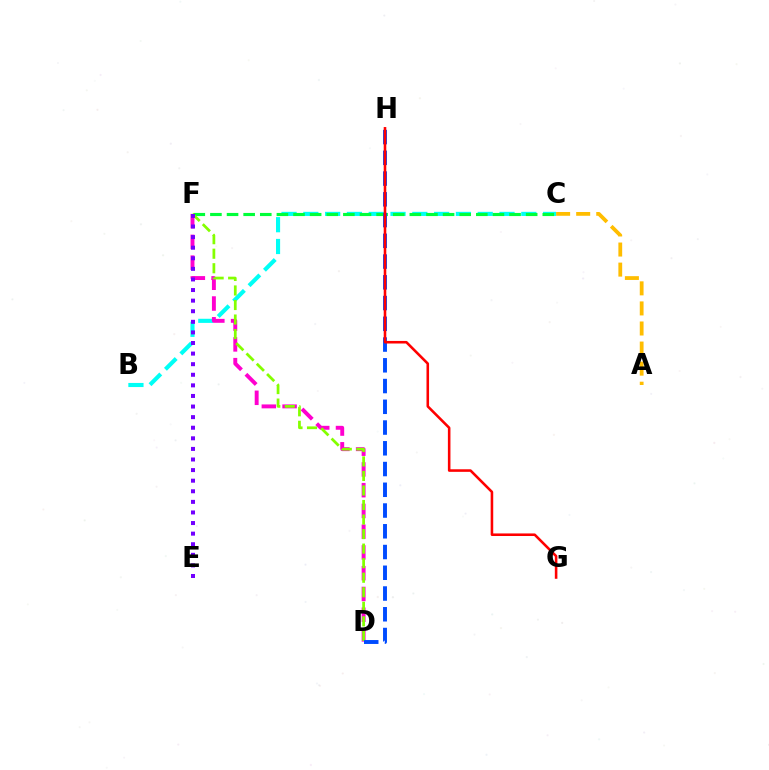{('B', 'C'): [{'color': '#00fff6', 'line_style': 'dashed', 'thickness': 2.96}], ('C', 'F'): [{'color': '#00ff39', 'line_style': 'dashed', 'thickness': 2.26}], ('D', 'F'): [{'color': '#ff00cf', 'line_style': 'dashed', 'thickness': 2.82}, {'color': '#84ff00', 'line_style': 'dashed', 'thickness': 1.97}], ('D', 'H'): [{'color': '#004bff', 'line_style': 'dashed', 'thickness': 2.82}], ('G', 'H'): [{'color': '#ff0000', 'line_style': 'solid', 'thickness': 1.85}], ('A', 'C'): [{'color': '#ffbd00', 'line_style': 'dashed', 'thickness': 2.73}], ('E', 'F'): [{'color': '#7200ff', 'line_style': 'dotted', 'thickness': 2.88}]}